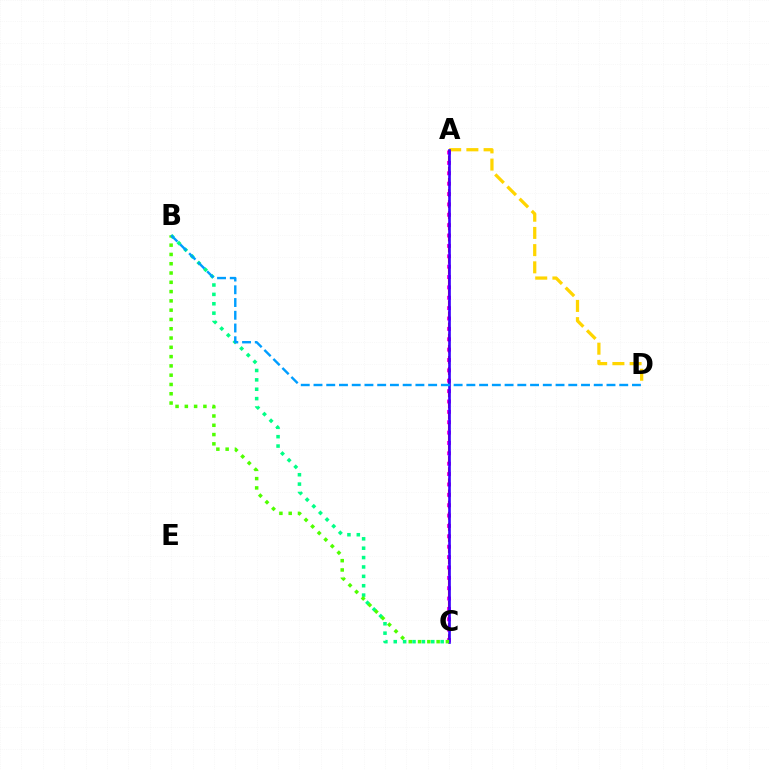{('A', 'D'): [{'color': '#ffd500', 'line_style': 'dashed', 'thickness': 2.34}], ('A', 'C'): [{'color': '#ff00ed', 'line_style': 'dotted', 'thickness': 2.82}, {'color': '#ff0000', 'line_style': 'dashed', 'thickness': 1.51}, {'color': '#3700ff', 'line_style': 'solid', 'thickness': 1.91}], ('B', 'C'): [{'color': '#00ff86', 'line_style': 'dotted', 'thickness': 2.55}, {'color': '#4fff00', 'line_style': 'dotted', 'thickness': 2.52}], ('B', 'D'): [{'color': '#009eff', 'line_style': 'dashed', 'thickness': 1.73}]}